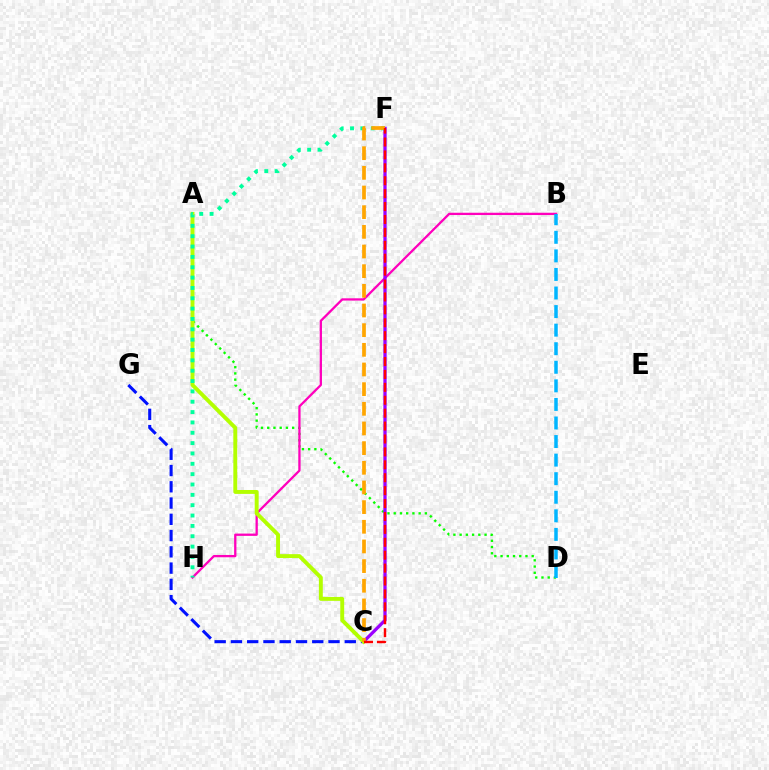{('C', 'G'): [{'color': '#0010ff', 'line_style': 'dashed', 'thickness': 2.21}], ('A', 'D'): [{'color': '#08ff00', 'line_style': 'dotted', 'thickness': 1.69}], ('B', 'H'): [{'color': '#ff00bd', 'line_style': 'solid', 'thickness': 1.65}], ('C', 'F'): [{'color': '#9b00ff', 'line_style': 'solid', 'thickness': 2.35}, {'color': '#ffa500', 'line_style': 'dashed', 'thickness': 2.67}, {'color': '#ff0000', 'line_style': 'dashed', 'thickness': 1.75}], ('A', 'C'): [{'color': '#b3ff00', 'line_style': 'solid', 'thickness': 2.81}], ('B', 'D'): [{'color': '#00b5ff', 'line_style': 'dashed', 'thickness': 2.52}], ('F', 'H'): [{'color': '#00ff9d', 'line_style': 'dotted', 'thickness': 2.81}]}